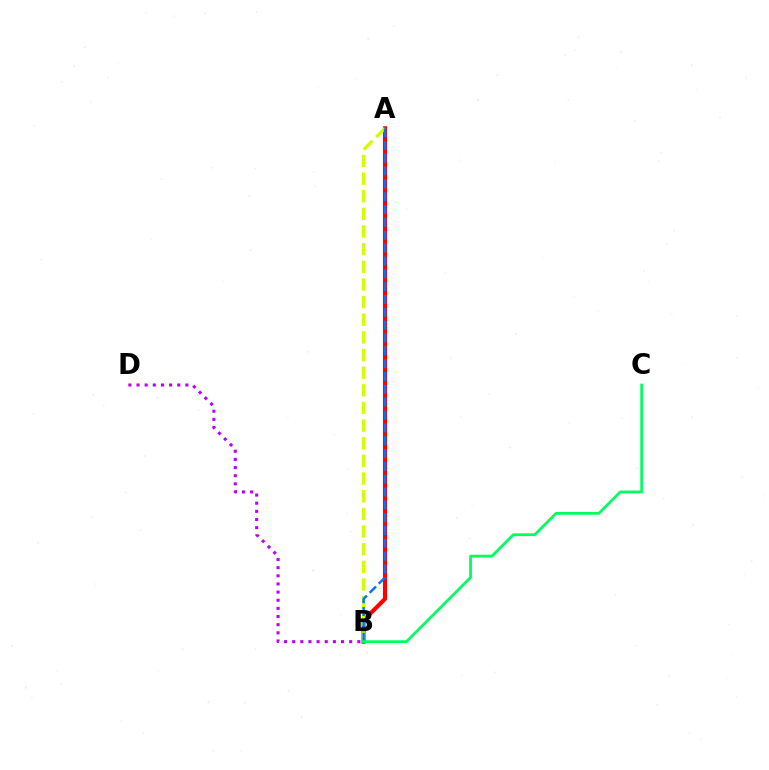{('A', 'B'): [{'color': '#ff0000', 'line_style': 'solid', 'thickness': 2.97}, {'color': '#d1ff00', 'line_style': 'dashed', 'thickness': 2.4}, {'color': '#0074ff', 'line_style': 'dashed', 'thickness': 1.74}], ('B', 'C'): [{'color': '#00ff5c', 'line_style': 'solid', 'thickness': 1.99}], ('B', 'D'): [{'color': '#b900ff', 'line_style': 'dotted', 'thickness': 2.21}]}